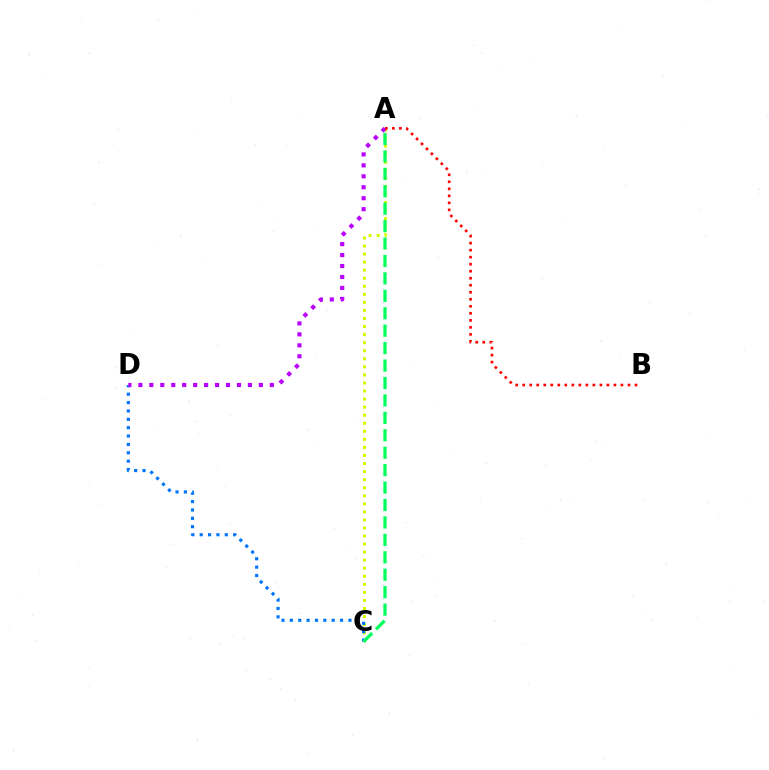{('A', 'C'): [{'color': '#d1ff00', 'line_style': 'dotted', 'thickness': 2.19}, {'color': '#00ff5c', 'line_style': 'dashed', 'thickness': 2.37}], ('C', 'D'): [{'color': '#0074ff', 'line_style': 'dotted', 'thickness': 2.27}], ('A', 'D'): [{'color': '#b900ff', 'line_style': 'dotted', 'thickness': 2.98}], ('A', 'B'): [{'color': '#ff0000', 'line_style': 'dotted', 'thickness': 1.91}]}